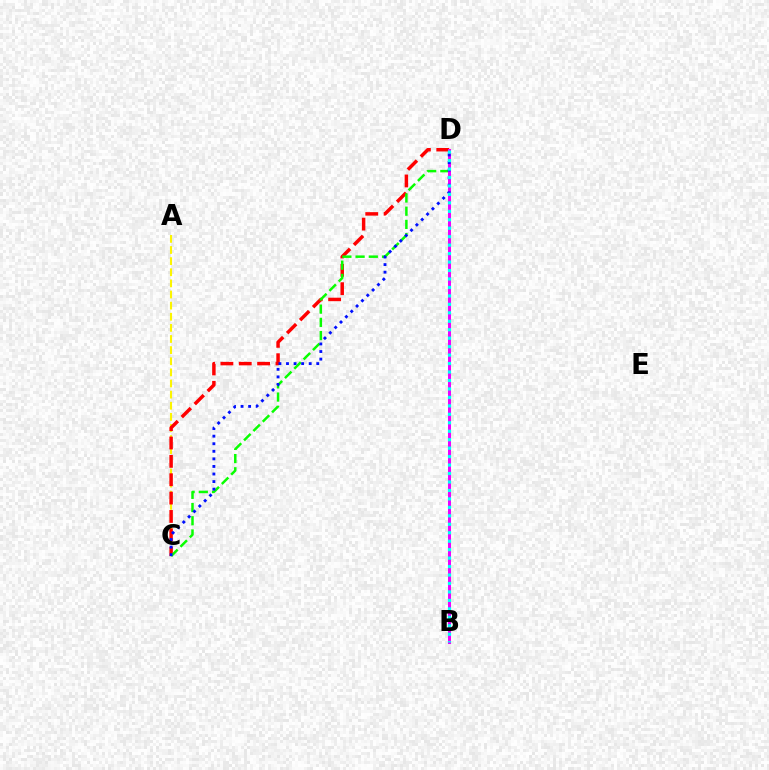{('A', 'C'): [{'color': '#fcf500', 'line_style': 'dashed', 'thickness': 1.51}], ('C', 'D'): [{'color': '#ff0000', 'line_style': 'dashed', 'thickness': 2.49}, {'color': '#08ff00', 'line_style': 'dashed', 'thickness': 1.79}, {'color': '#0010ff', 'line_style': 'dotted', 'thickness': 2.06}], ('B', 'D'): [{'color': '#ee00ff', 'line_style': 'solid', 'thickness': 2.17}, {'color': '#00fff6', 'line_style': 'dotted', 'thickness': 2.3}]}